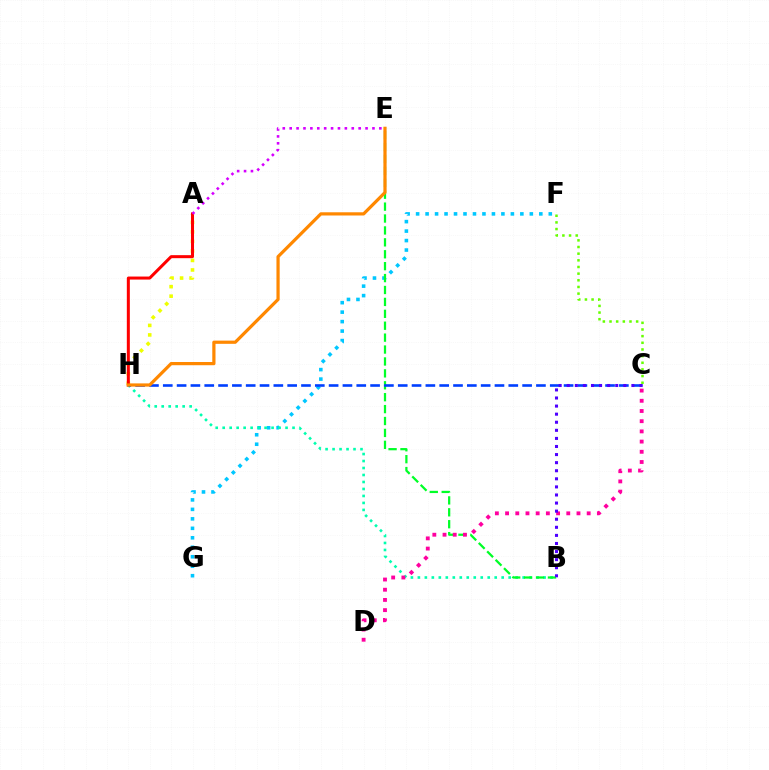{('A', 'H'): [{'color': '#eeff00', 'line_style': 'dotted', 'thickness': 2.59}, {'color': '#ff0000', 'line_style': 'solid', 'thickness': 2.18}], ('F', 'G'): [{'color': '#00c7ff', 'line_style': 'dotted', 'thickness': 2.57}], ('B', 'H'): [{'color': '#00ffaf', 'line_style': 'dotted', 'thickness': 1.9}], ('B', 'E'): [{'color': '#00ff27', 'line_style': 'dashed', 'thickness': 1.62}], ('C', 'H'): [{'color': '#003fff', 'line_style': 'dashed', 'thickness': 1.88}], ('E', 'H'): [{'color': '#ff8800', 'line_style': 'solid', 'thickness': 2.31}], ('A', 'E'): [{'color': '#d600ff', 'line_style': 'dotted', 'thickness': 1.87}], ('C', 'D'): [{'color': '#ff00a0', 'line_style': 'dotted', 'thickness': 2.77}], ('B', 'C'): [{'color': '#4f00ff', 'line_style': 'dotted', 'thickness': 2.2}], ('C', 'F'): [{'color': '#66ff00', 'line_style': 'dotted', 'thickness': 1.81}]}